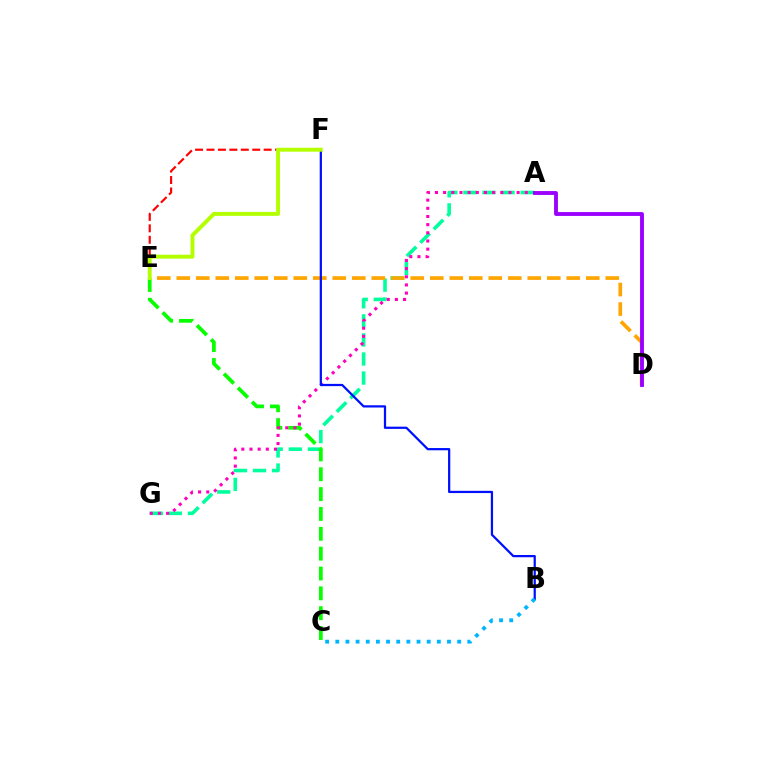{('A', 'G'): [{'color': '#00ff9d', 'line_style': 'dashed', 'thickness': 2.59}, {'color': '#ff00bd', 'line_style': 'dotted', 'thickness': 2.22}], ('C', 'E'): [{'color': '#08ff00', 'line_style': 'dashed', 'thickness': 2.7}], ('D', 'E'): [{'color': '#ffa500', 'line_style': 'dashed', 'thickness': 2.65}], ('A', 'D'): [{'color': '#9b00ff', 'line_style': 'solid', 'thickness': 2.78}], ('B', 'F'): [{'color': '#0010ff', 'line_style': 'solid', 'thickness': 1.61}], ('E', 'F'): [{'color': '#ff0000', 'line_style': 'dashed', 'thickness': 1.55}, {'color': '#b3ff00', 'line_style': 'solid', 'thickness': 2.82}], ('B', 'C'): [{'color': '#00b5ff', 'line_style': 'dotted', 'thickness': 2.76}]}